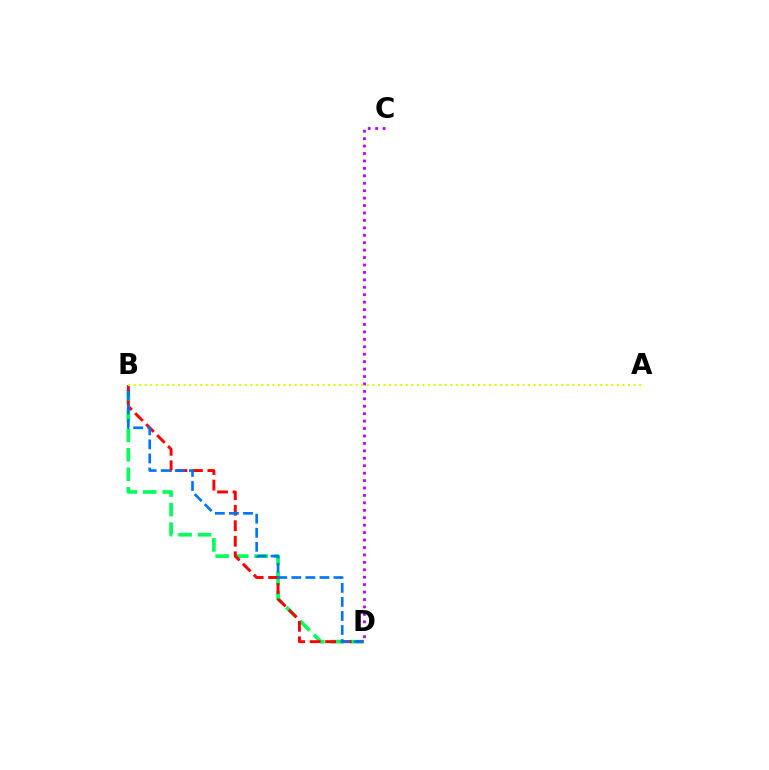{('B', 'D'): [{'color': '#00ff5c', 'line_style': 'dashed', 'thickness': 2.65}, {'color': '#ff0000', 'line_style': 'dashed', 'thickness': 2.11}, {'color': '#0074ff', 'line_style': 'dashed', 'thickness': 1.91}], ('C', 'D'): [{'color': '#b900ff', 'line_style': 'dotted', 'thickness': 2.02}], ('A', 'B'): [{'color': '#d1ff00', 'line_style': 'dotted', 'thickness': 1.51}]}